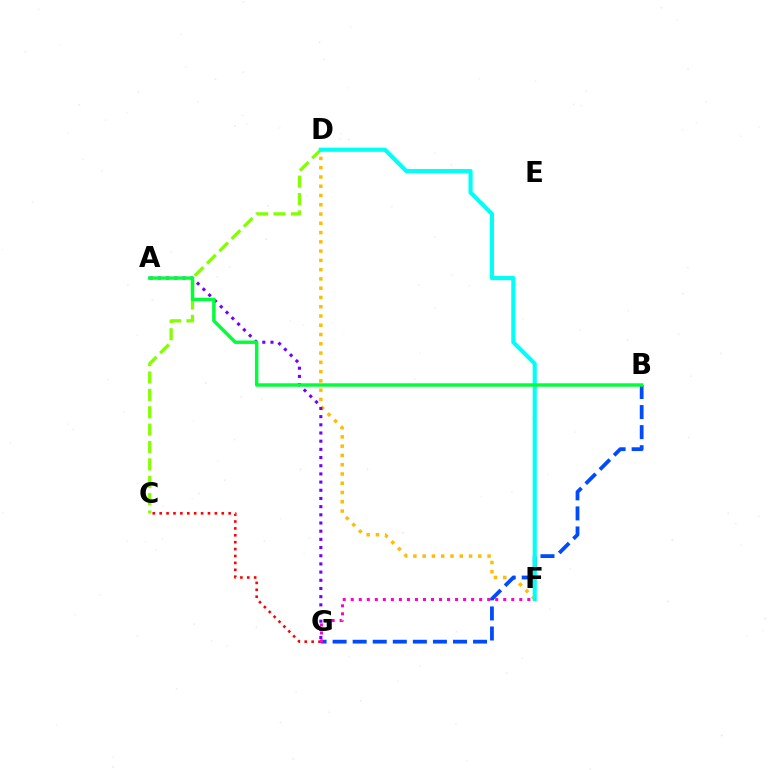{('D', 'F'): [{'color': '#ffbd00', 'line_style': 'dotted', 'thickness': 2.52}, {'color': '#00fff6', 'line_style': 'solid', 'thickness': 2.98}], ('A', 'G'): [{'color': '#7200ff', 'line_style': 'dotted', 'thickness': 2.22}], ('C', 'G'): [{'color': '#ff0000', 'line_style': 'dotted', 'thickness': 1.87}], ('C', 'D'): [{'color': '#84ff00', 'line_style': 'dashed', 'thickness': 2.36}], ('B', 'G'): [{'color': '#004bff', 'line_style': 'dashed', 'thickness': 2.73}], ('F', 'G'): [{'color': '#ff00cf', 'line_style': 'dotted', 'thickness': 2.18}], ('A', 'B'): [{'color': '#00ff39', 'line_style': 'solid', 'thickness': 2.47}]}